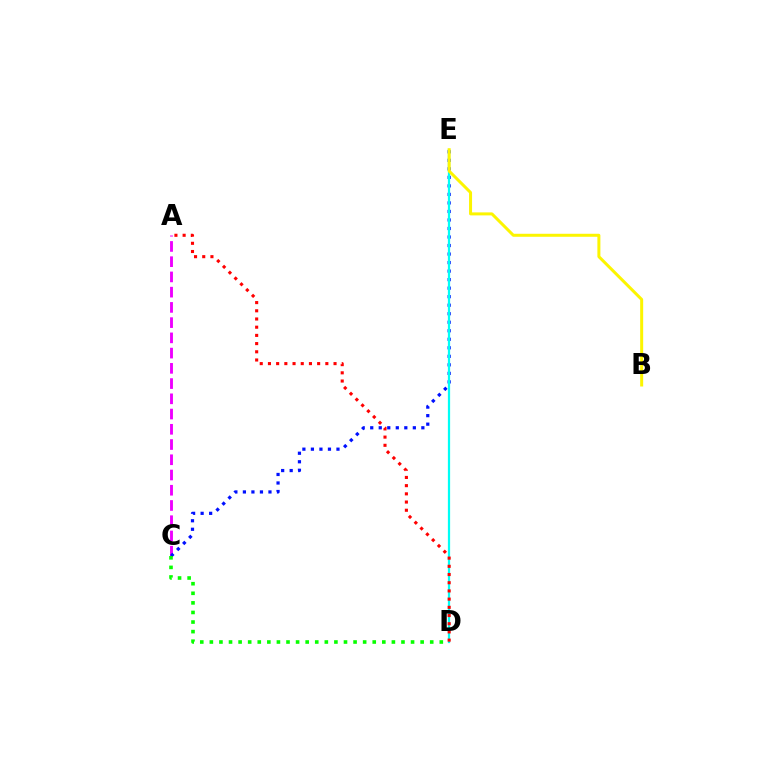{('A', 'C'): [{'color': '#ee00ff', 'line_style': 'dashed', 'thickness': 2.07}], ('C', 'E'): [{'color': '#0010ff', 'line_style': 'dotted', 'thickness': 2.32}], ('D', 'E'): [{'color': '#00fff6', 'line_style': 'solid', 'thickness': 1.61}], ('B', 'E'): [{'color': '#fcf500', 'line_style': 'solid', 'thickness': 2.16}], ('C', 'D'): [{'color': '#08ff00', 'line_style': 'dotted', 'thickness': 2.6}], ('A', 'D'): [{'color': '#ff0000', 'line_style': 'dotted', 'thickness': 2.23}]}